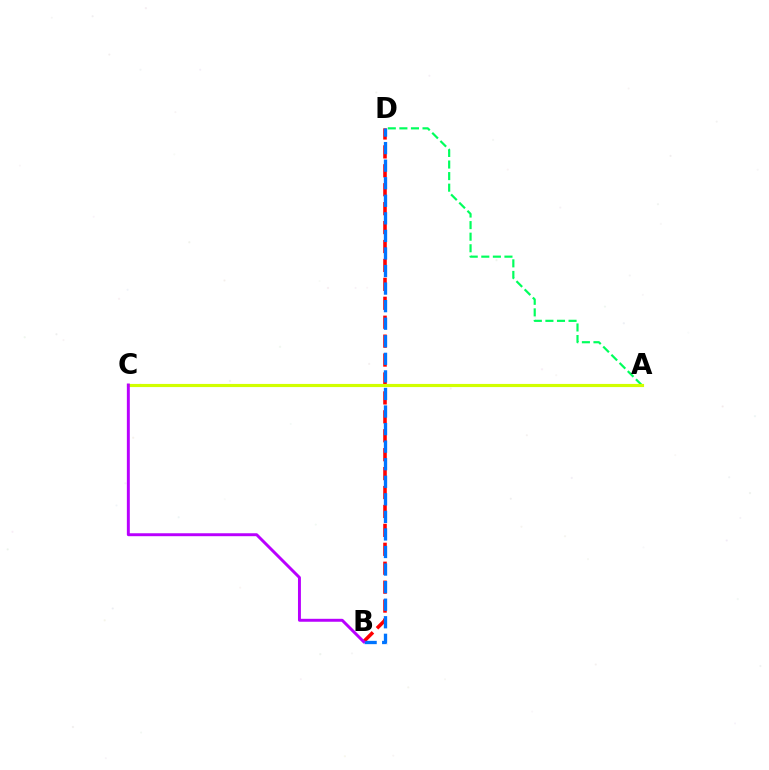{('B', 'D'): [{'color': '#ff0000', 'line_style': 'dashed', 'thickness': 2.57}, {'color': '#0074ff', 'line_style': 'dashed', 'thickness': 2.39}], ('A', 'D'): [{'color': '#00ff5c', 'line_style': 'dashed', 'thickness': 1.57}], ('A', 'C'): [{'color': '#d1ff00', 'line_style': 'solid', 'thickness': 2.26}], ('B', 'C'): [{'color': '#b900ff', 'line_style': 'solid', 'thickness': 2.12}]}